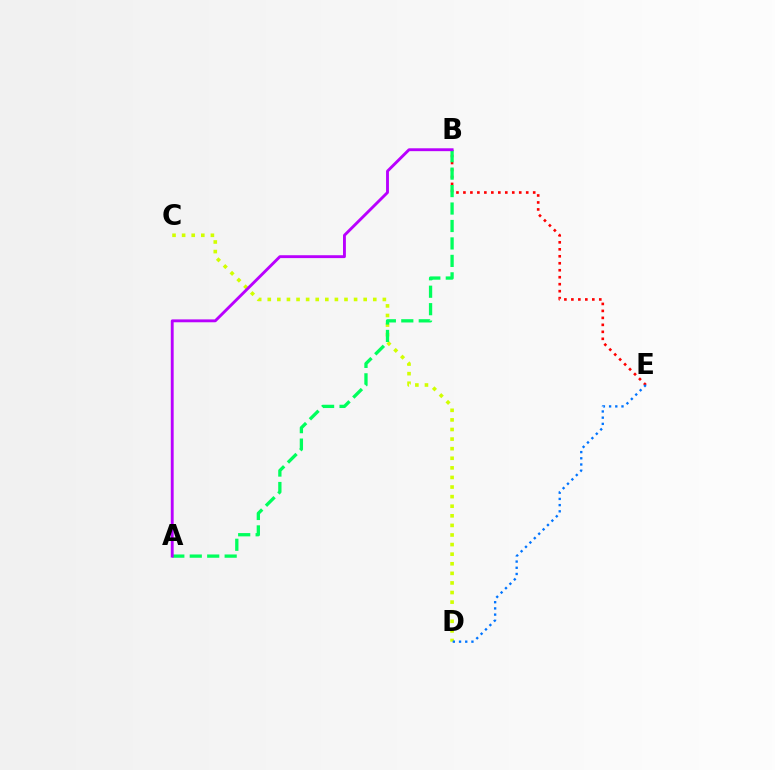{('B', 'E'): [{'color': '#ff0000', 'line_style': 'dotted', 'thickness': 1.9}], ('C', 'D'): [{'color': '#d1ff00', 'line_style': 'dotted', 'thickness': 2.61}], ('A', 'B'): [{'color': '#00ff5c', 'line_style': 'dashed', 'thickness': 2.37}, {'color': '#b900ff', 'line_style': 'solid', 'thickness': 2.07}], ('D', 'E'): [{'color': '#0074ff', 'line_style': 'dotted', 'thickness': 1.68}]}